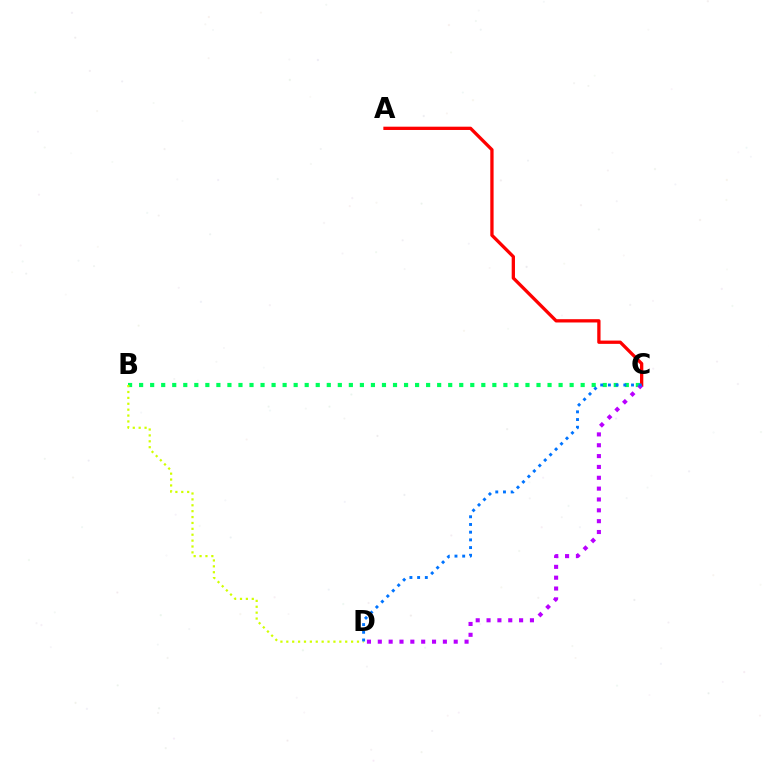{('B', 'C'): [{'color': '#00ff5c', 'line_style': 'dotted', 'thickness': 3.0}], ('B', 'D'): [{'color': '#d1ff00', 'line_style': 'dotted', 'thickness': 1.6}], ('A', 'C'): [{'color': '#ff0000', 'line_style': 'solid', 'thickness': 2.37}], ('C', 'D'): [{'color': '#b900ff', 'line_style': 'dotted', 'thickness': 2.95}, {'color': '#0074ff', 'line_style': 'dotted', 'thickness': 2.09}]}